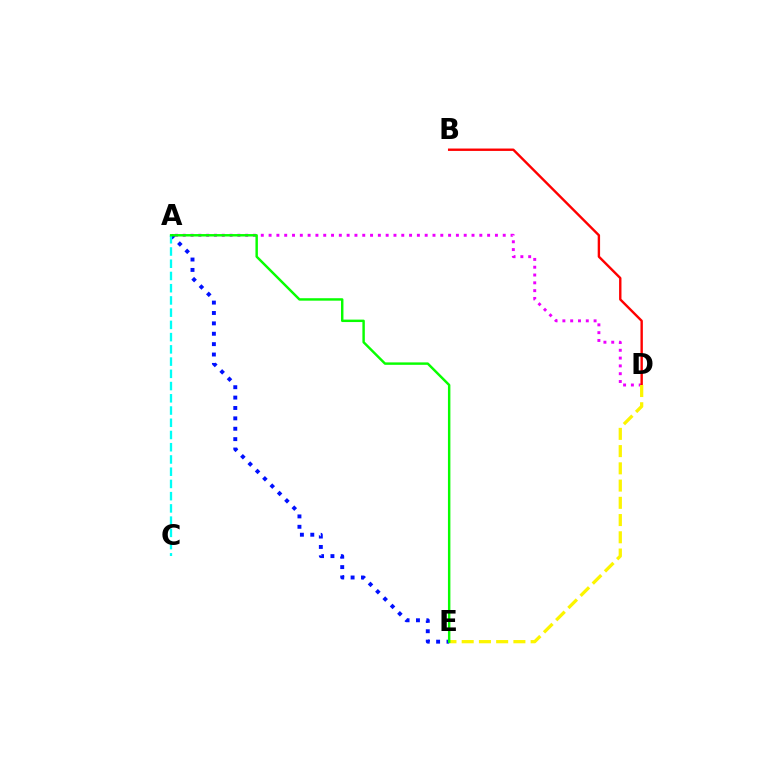{('A', 'D'): [{'color': '#ee00ff', 'line_style': 'dotted', 'thickness': 2.12}], ('B', 'D'): [{'color': '#ff0000', 'line_style': 'solid', 'thickness': 1.72}], ('D', 'E'): [{'color': '#fcf500', 'line_style': 'dashed', 'thickness': 2.34}], ('A', 'E'): [{'color': '#0010ff', 'line_style': 'dotted', 'thickness': 2.82}, {'color': '#08ff00', 'line_style': 'solid', 'thickness': 1.76}], ('A', 'C'): [{'color': '#00fff6', 'line_style': 'dashed', 'thickness': 1.66}]}